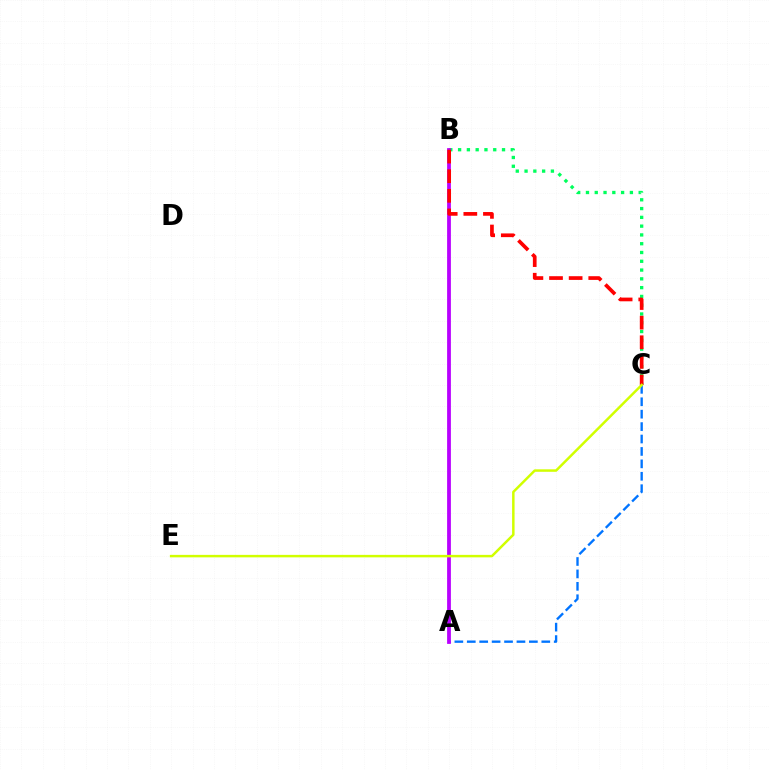{('A', 'C'): [{'color': '#0074ff', 'line_style': 'dashed', 'thickness': 1.69}], ('B', 'C'): [{'color': '#00ff5c', 'line_style': 'dotted', 'thickness': 2.39}, {'color': '#ff0000', 'line_style': 'dashed', 'thickness': 2.67}], ('A', 'B'): [{'color': '#b900ff', 'line_style': 'solid', 'thickness': 2.72}], ('C', 'E'): [{'color': '#d1ff00', 'line_style': 'solid', 'thickness': 1.79}]}